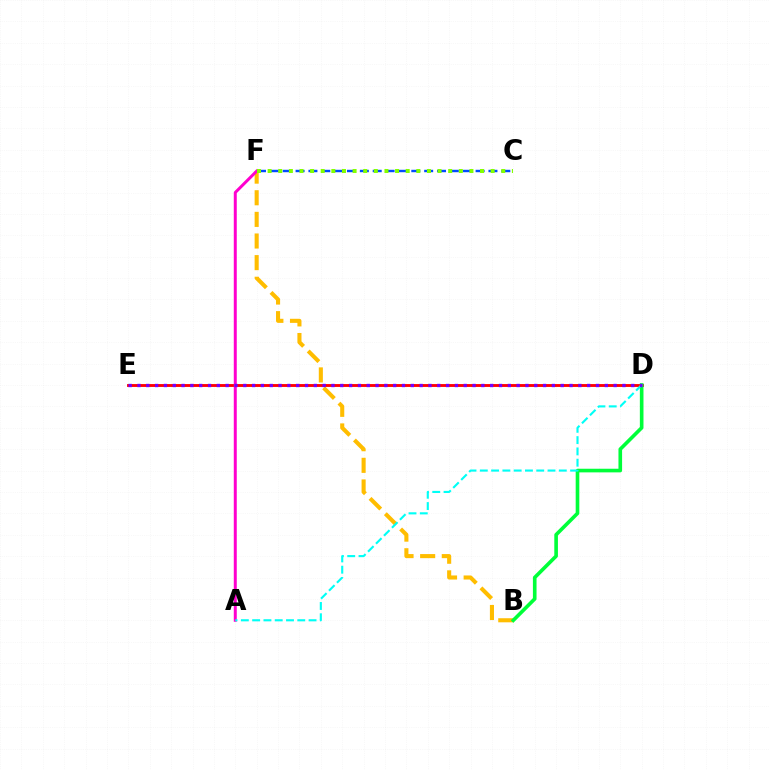{('D', 'E'): [{'color': '#ff0000', 'line_style': 'solid', 'thickness': 2.06}, {'color': '#7200ff', 'line_style': 'dotted', 'thickness': 2.4}], ('C', 'F'): [{'color': '#004bff', 'line_style': 'dashed', 'thickness': 1.75}, {'color': '#84ff00', 'line_style': 'dotted', 'thickness': 2.89}], ('B', 'F'): [{'color': '#ffbd00', 'line_style': 'dashed', 'thickness': 2.94}], ('A', 'F'): [{'color': '#ff00cf', 'line_style': 'solid', 'thickness': 2.15}], ('B', 'D'): [{'color': '#00ff39', 'line_style': 'solid', 'thickness': 2.61}], ('A', 'D'): [{'color': '#00fff6', 'line_style': 'dashed', 'thickness': 1.53}]}